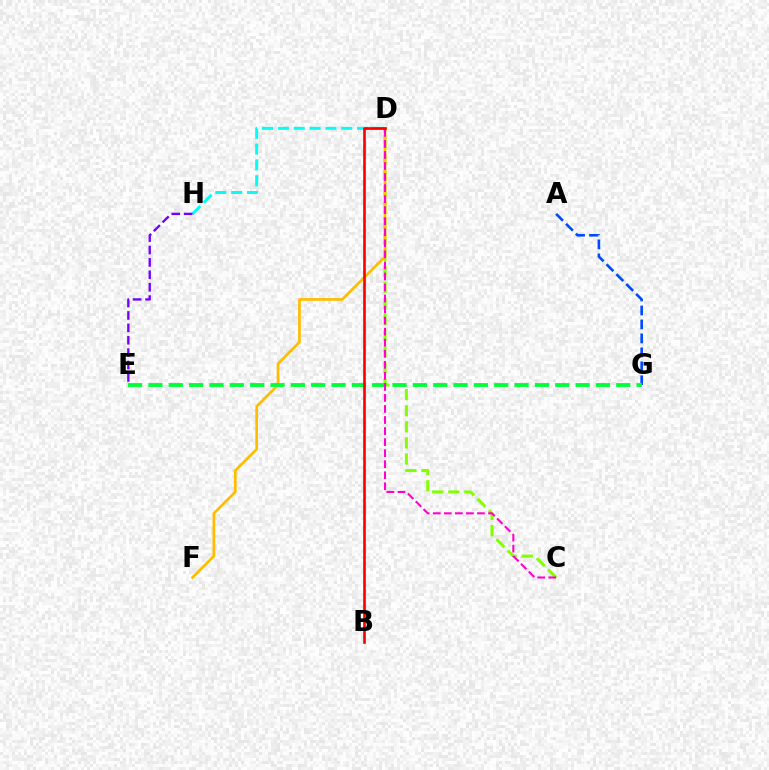{('C', 'D'): [{'color': '#84ff00', 'line_style': 'dashed', 'thickness': 2.18}, {'color': '#ff00cf', 'line_style': 'dashed', 'thickness': 1.5}], ('D', 'F'): [{'color': '#ffbd00', 'line_style': 'solid', 'thickness': 1.95}], ('A', 'G'): [{'color': '#004bff', 'line_style': 'dashed', 'thickness': 1.9}], ('D', 'H'): [{'color': '#00fff6', 'line_style': 'dashed', 'thickness': 2.15}], ('E', 'H'): [{'color': '#7200ff', 'line_style': 'dashed', 'thickness': 1.69}], ('E', 'G'): [{'color': '#00ff39', 'line_style': 'dashed', 'thickness': 2.76}], ('B', 'D'): [{'color': '#ff0000', 'line_style': 'solid', 'thickness': 1.91}]}